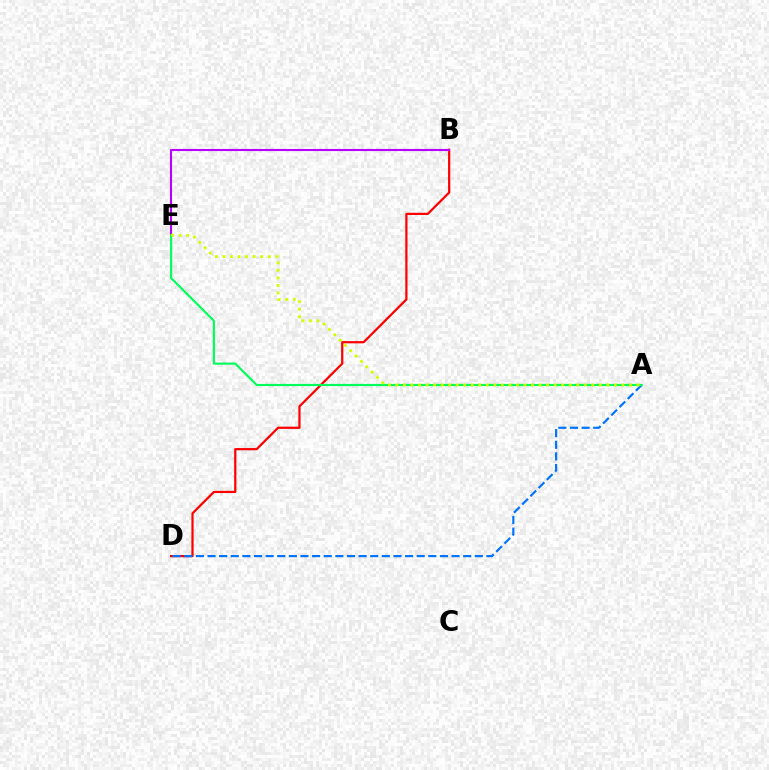{('B', 'D'): [{'color': '#ff0000', 'line_style': 'solid', 'thickness': 1.6}], ('A', 'D'): [{'color': '#0074ff', 'line_style': 'dashed', 'thickness': 1.58}], ('B', 'E'): [{'color': '#b900ff', 'line_style': 'solid', 'thickness': 1.52}], ('A', 'E'): [{'color': '#00ff5c', 'line_style': 'solid', 'thickness': 1.56}, {'color': '#d1ff00', 'line_style': 'dotted', 'thickness': 2.05}]}